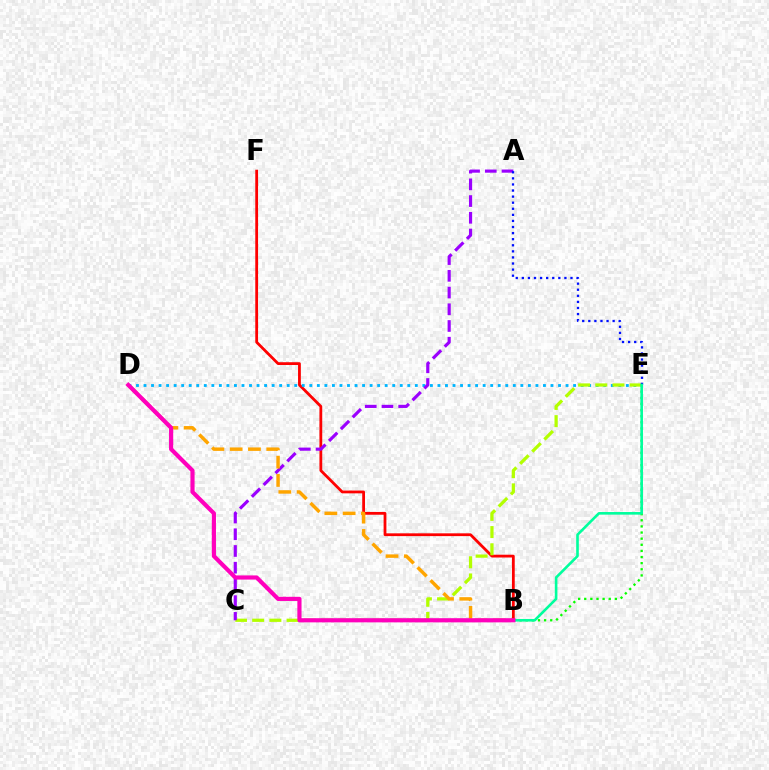{('B', 'F'): [{'color': '#ff0000', 'line_style': 'solid', 'thickness': 2.01}], ('B', 'E'): [{'color': '#08ff00', 'line_style': 'dotted', 'thickness': 1.66}, {'color': '#00ff9d', 'line_style': 'solid', 'thickness': 1.88}], ('D', 'E'): [{'color': '#00b5ff', 'line_style': 'dotted', 'thickness': 2.05}], ('C', 'E'): [{'color': '#b3ff00', 'line_style': 'dashed', 'thickness': 2.34}], ('A', 'C'): [{'color': '#9b00ff', 'line_style': 'dashed', 'thickness': 2.27}], ('A', 'E'): [{'color': '#0010ff', 'line_style': 'dotted', 'thickness': 1.65}], ('B', 'D'): [{'color': '#ffa500', 'line_style': 'dashed', 'thickness': 2.48}, {'color': '#ff00bd', 'line_style': 'solid', 'thickness': 3.0}]}